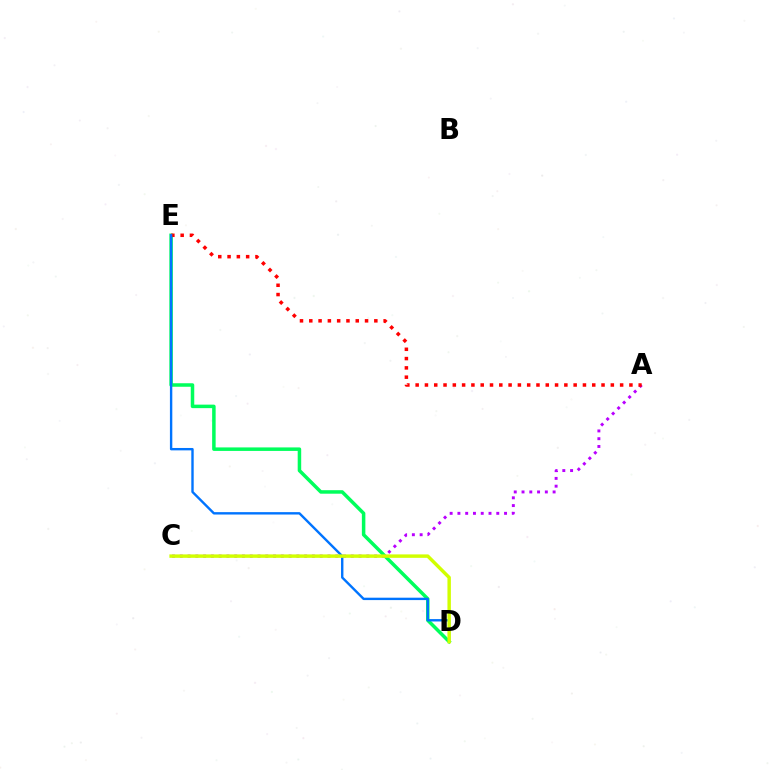{('A', 'C'): [{'color': '#b900ff', 'line_style': 'dotted', 'thickness': 2.11}], ('D', 'E'): [{'color': '#00ff5c', 'line_style': 'solid', 'thickness': 2.52}, {'color': '#0074ff', 'line_style': 'solid', 'thickness': 1.72}], ('A', 'E'): [{'color': '#ff0000', 'line_style': 'dotted', 'thickness': 2.53}], ('C', 'D'): [{'color': '#d1ff00', 'line_style': 'solid', 'thickness': 2.48}]}